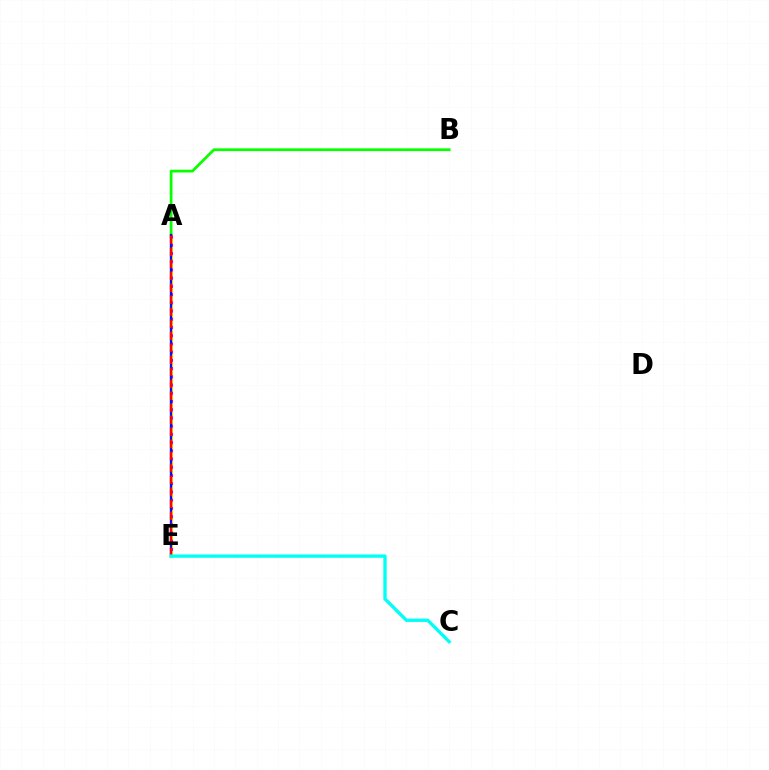{('A', 'E'): [{'color': '#fcf500', 'line_style': 'solid', 'thickness': 2.31}, {'color': '#ee00ff', 'line_style': 'dotted', 'thickness': 2.23}, {'color': '#0010ff', 'line_style': 'solid', 'thickness': 1.66}, {'color': '#ff0000', 'line_style': 'dashed', 'thickness': 1.63}], ('A', 'B'): [{'color': '#08ff00', 'line_style': 'solid', 'thickness': 1.99}], ('C', 'E'): [{'color': '#00fff6', 'line_style': 'solid', 'thickness': 2.4}]}